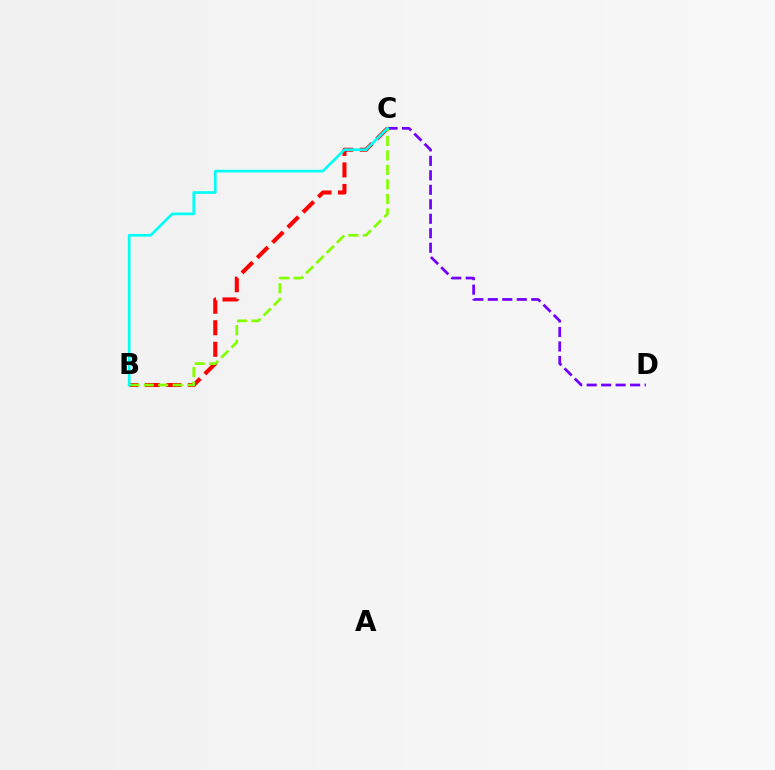{('B', 'C'): [{'color': '#ff0000', 'line_style': 'dashed', 'thickness': 2.92}, {'color': '#84ff00', 'line_style': 'dashed', 'thickness': 1.97}, {'color': '#00fff6', 'line_style': 'solid', 'thickness': 1.94}], ('C', 'D'): [{'color': '#7200ff', 'line_style': 'dashed', 'thickness': 1.97}]}